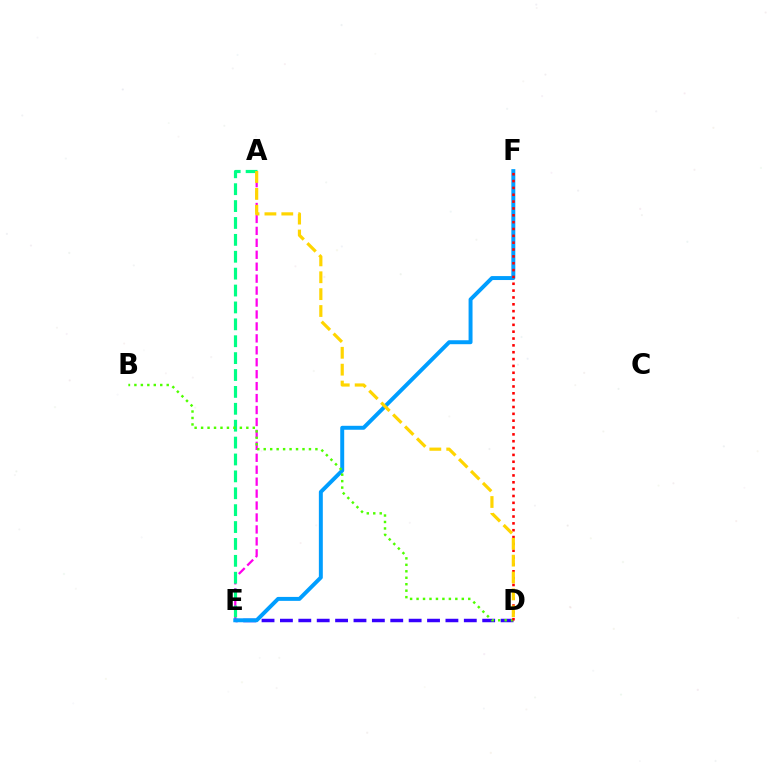{('A', 'E'): [{'color': '#ff00ed', 'line_style': 'dashed', 'thickness': 1.62}, {'color': '#00ff86', 'line_style': 'dashed', 'thickness': 2.29}], ('D', 'E'): [{'color': '#3700ff', 'line_style': 'dashed', 'thickness': 2.5}], ('E', 'F'): [{'color': '#009eff', 'line_style': 'solid', 'thickness': 2.85}], ('B', 'D'): [{'color': '#4fff00', 'line_style': 'dotted', 'thickness': 1.76}], ('D', 'F'): [{'color': '#ff0000', 'line_style': 'dotted', 'thickness': 1.86}], ('A', 'D'): [{'color': '#ffd500', 'line_style': 'dashed', 'thickness': 2.29}]}